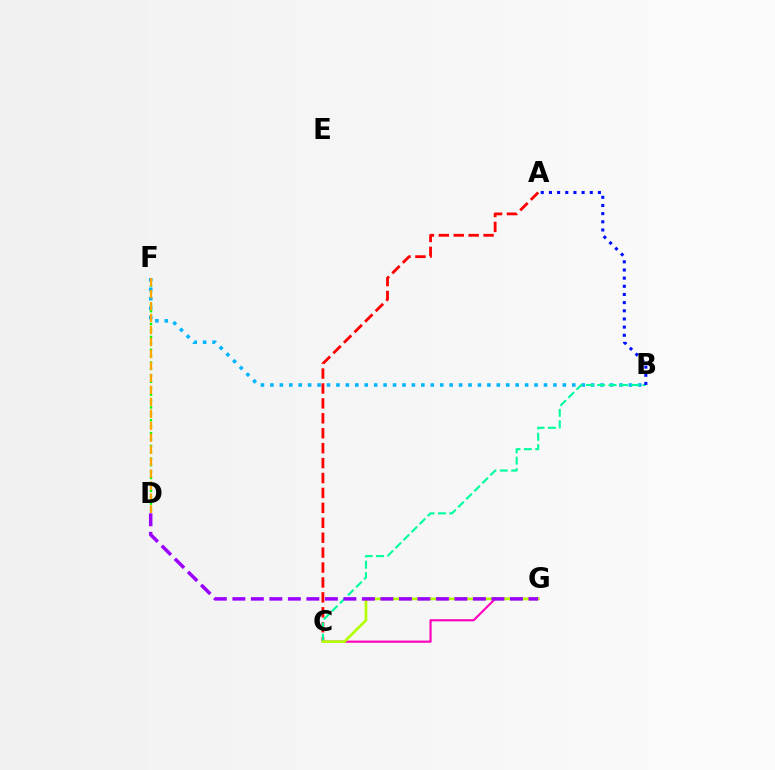{('D', 'F'): [{'color': '#08ff00', 'line_style': 'dotted', 'thickness': 1.74}, {'color': '#ffa500', 'line_style': 'dashed', 'thickness': 1.63}], ('B', 'F'): [{'color': '#00b5ff', 'line_style': 'dotted', 'thickness': 2.56}], ('A', 'C'): [{'color': '#ff0000', 'line_style': 'dashed', 'thickness': 2.03}], ('C', 'G'): [{'color': '#ff00bd', 'line_style': 'solid', 'thickness': 1.55}, {'color': '#b3ff00', 'line_style': 'solid', 'thickness': 1.93}], ('B', 'C'): [{'color': '#00ff9d', 'line_style': 'dashed', 'thickness': 1.54}], ('D', 'G'): [{'color': '#9b00ff', 'line_style': 'dashed', 'thickness': 2.51}], ('A', 'B'): [{'color': '#0010ff', 'line_style': 'dotted', 'thickness': 2.22}]}